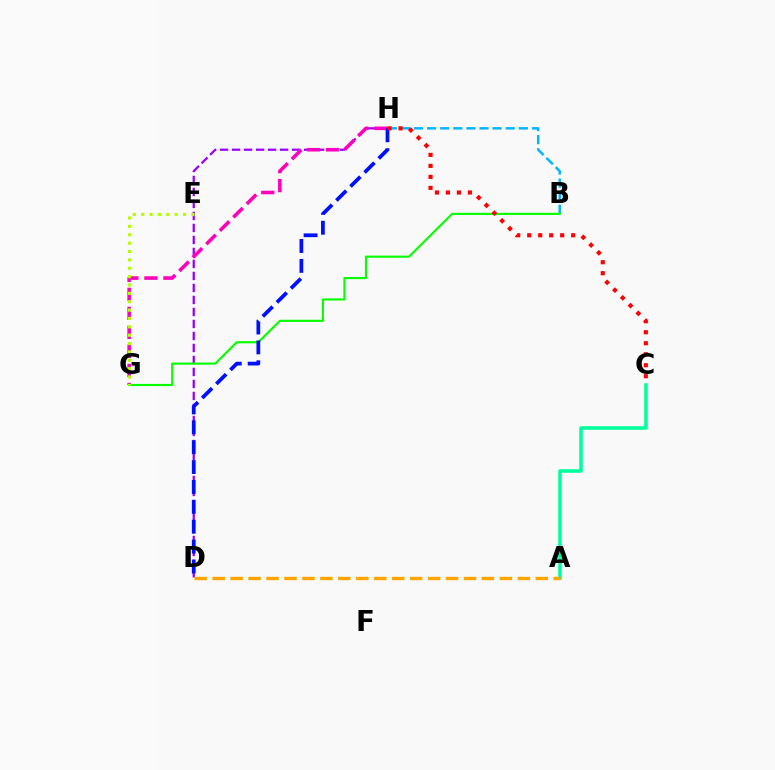{('D', 'H'): [{'color': '#9b00ff', 'line_style': 'dashed', 'thickness': 1.63}, {'color': '#0010ff', 'line_style': 'dashed', 'thickness': 2.7}], ('B', 'H'): [{'color': '#00b5ff', 'line_style': 'dashed', 'thickness': 1.78}], ('G', 'H'): [{'color': '#ff00bd', 'line_style': 'dashed', 'thickness': 2.58}], ('B', 'G'): [{'color': '#08ff00', 'line_style': 'solid', 'thickness': 1.54}], ('A', 'C'): [{'color': '#00ff9d', 'line_style': 'solid', 'thickness': 2.56}], ('C', 'H'): [{'color': '#ff0000', 'line_style': 'dotted', 'thickness': 2.99}], ('E', 'G'): [{'color': '#b3ff00', 'line_style': 'dotted', 'thickness': 2.27}], ('A', 'D'): [{'color': '#ffa500', 'line_style': 'dashed', 'thickness': 2.44}]}